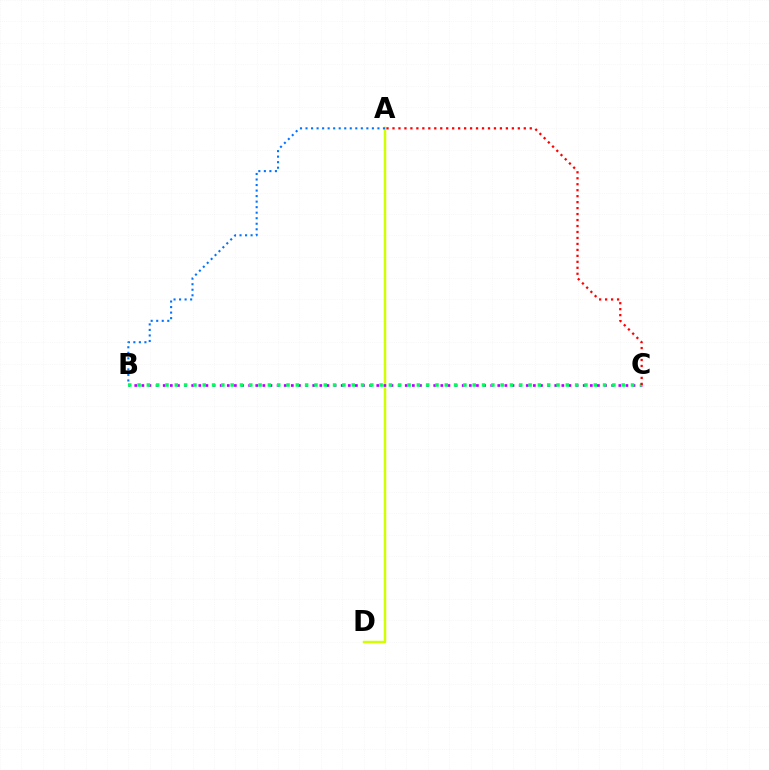{('A', 'D'): [{'color': '#d1ff00', 'line_style': 'solid', 'thickness': 1.79}], ('B', 'C'): [{'color': '#b900ff', 'line_style': 'dotted', 'thickness': 1.93}, {'color': '#00ff5c', 'line_style': 'dotted', 'thickness': 2.53}], ('A', 'B'): [{'color': '#0074ff', 'line_style': 'dotted', 'thickness': 1.5}], ('A', 'C'): [{'color': '#ff0000', 'line_style': 'dotted', 'thickness': 1.62}]}